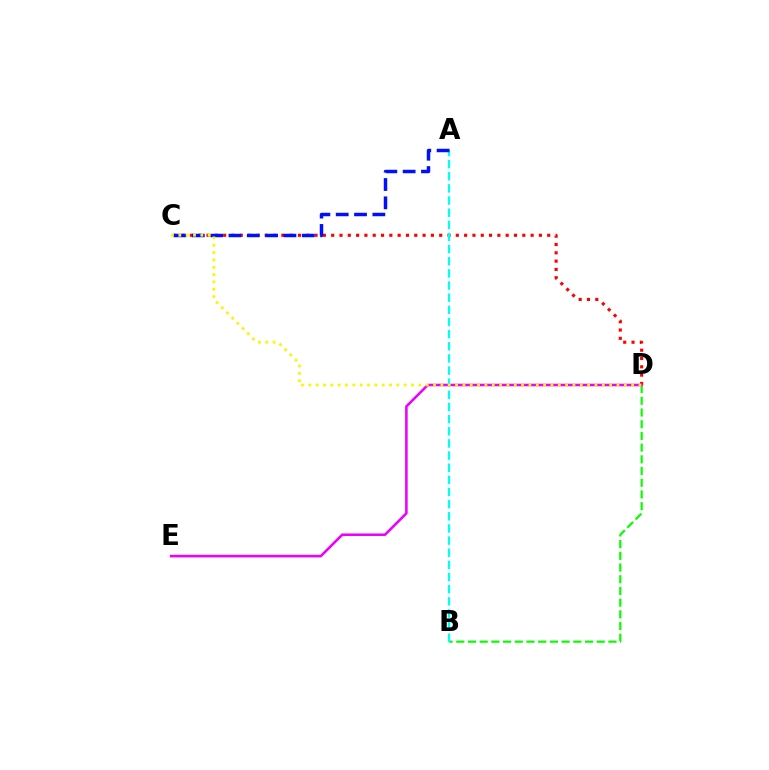{('B', 'D'): [{'color': '#08ff00', 'line_style': 'dashed', 'thickness': 1.59}], ('C', 'D'): [{'color': '#ff0000', 'line_style': 'dotted', 'thickness': 2.26}, {'color': '#fcf500', 'line_style': 'dotted', 'thickness': 1.99}], ('D', 'E'): [{'color': '#ee00ff', 'line_style': 'solid', 'thickness': 1.85}], ('A', 'B'): [{'color': '#00fff6', 'line_style': 'dashed', 'thickness': 1.65}], ('A', 'C'): [{'color': '#0010ff', 'line_style': 'dashed', 'thickness': 2.49}]}